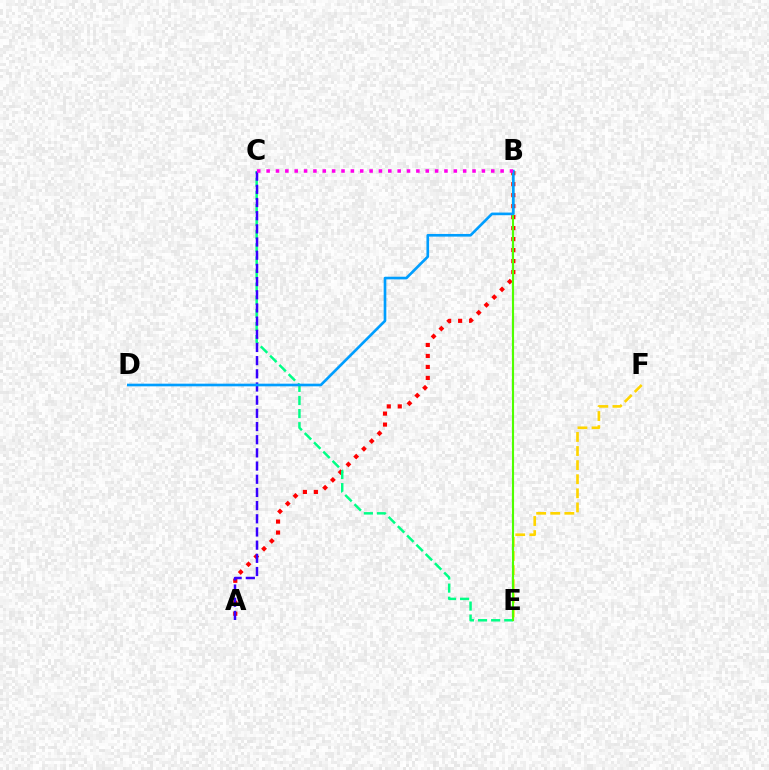{('E', 'F'): [{'color': '#ffd500', 'line_style': 'dashed', 'thickness': 1.91}], ('A', 'B'): [{'color': '#ff0000', 'line_style': 'dotted', 'thickness': 2.99}], ('C', 'E'): [{'color': '#00ff86', 'line_style': 'dashed', 'thickness': 1.78}], ('A', 'C'): [{'color': '#3700ff', 'line_style': 'dashed', 'thickness': 1.79}], ('B', 'E'): [{'color': '#4fff00', 'line_style': 'solid', 'thickness': 1.53}], ('B', 'D'): [{'color': '#009eff', 'line_style': 'solid', 'thickness': 1.91}], ('B', 'C'): [{'color': '#ff00ed', 'line_style': 'dotted', 'thickness': 2.54}]}